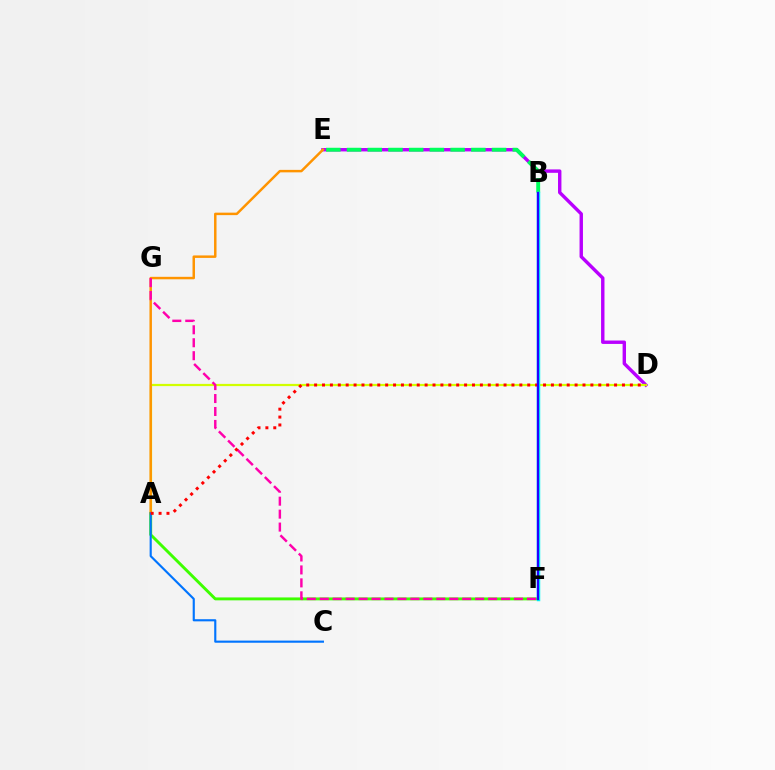{('D', 'E'): [{'color': '#b900ff', 'line_style': 'solid', 'thickness': 2.45}], ('A', 'D'): [{'color': '#d1ff00', 'line_style': 'solid', 'thickness': 1.6}, {'color': '#ff0000', 'line_style': 'dotted', 'thickness': 2.14}], ('B', 'E'): [{'color': '#00ff5c', 'line_style': 'dashed', 'thickness': 2.81}], ('A', 'F'): [{'color': '#3dff00', 'line_style': 'solid', 'thickness': 2.1}], ('A', 'E'): [{'color': '#ff9400', 'line_style': 'solid', 'thickness': 1.78}], ('A', 'C'): [{'color': '#0074ff', 'line_style': 'solid', 'thickness': 1.54}], ('B', 'F'): [{'color': '#00fff6', 'line_style': 'solid', 'thickness': 2.52}, {'color': '#2500ff', 'line_style': 'solid', 'thickness': 1.65}], ('F', 'G'): [{'color': '#ff00ac', 'line_style': 'dashed', 'thickness': 1.76}]}